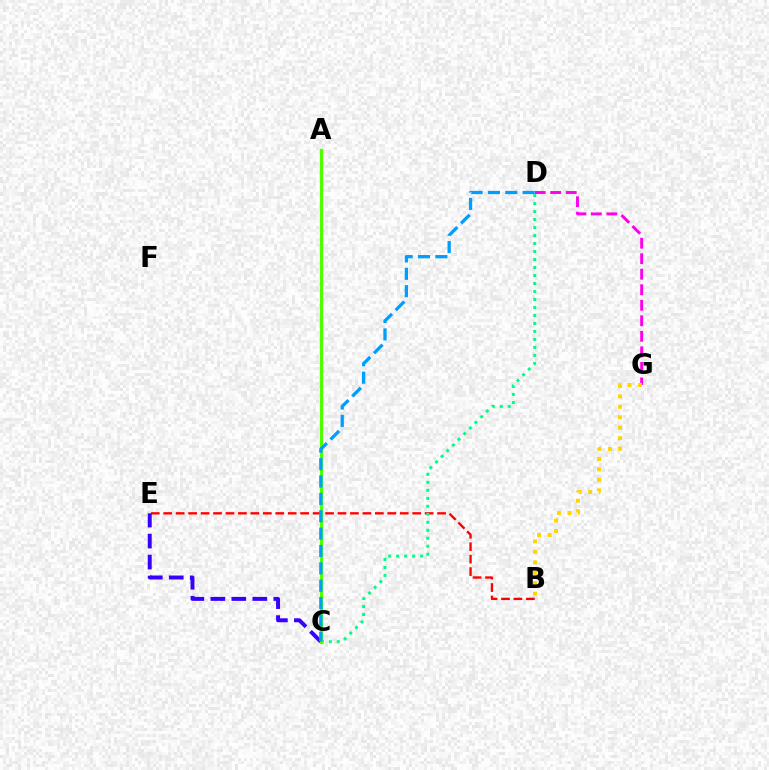{('D', 'G'): [{'color': '#ff00ed', 'line_style': 'dashed', 'thickness': 2.11}], ('B', 'G'): [{'color': '#ffd500', 'line_style': 'dotted', 'thickness': 2.84}], ('B', 'E'): [{'color': '#ff0000', 'line_style': 'dashed', 'thickness': 1.69}], ('C', 'E'): [{'color': '#3700ff', 'line_style': 'dashed', 'thickness': 2.85}], ('C', 'D'): [{'color': '#00ff86', 'line_style': 'dotted', 'thickness': 2.17}, {'color': '#009eff', 'line_style': 'dashed', 'thickness': 2.36}], ('A', 'C'): [{'color': '#4fff00', 'line_style': 'solid', 'thickness': 2.24}]}